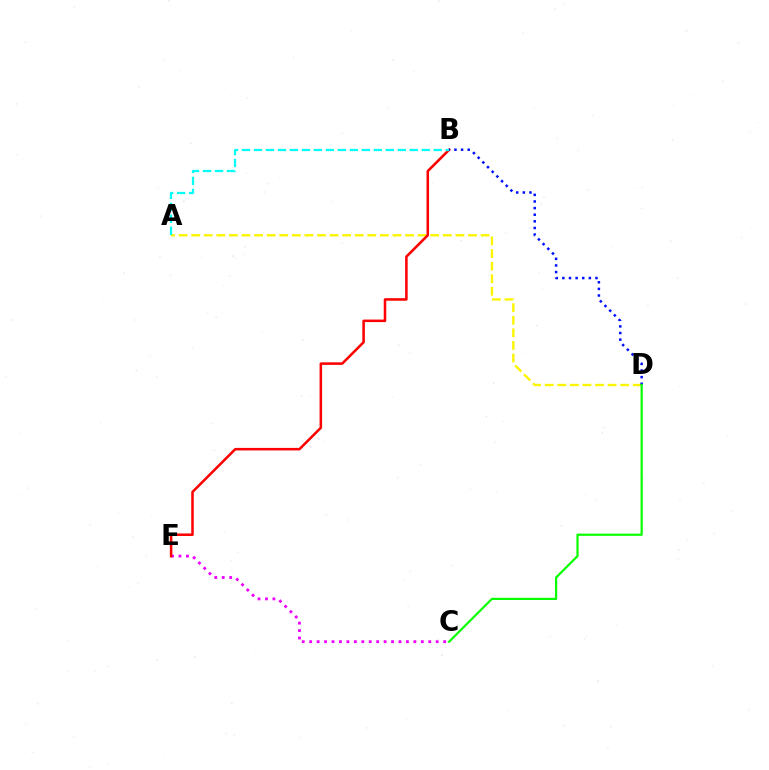{('C', 'E'): [{'color': '#ee00ff', 'line_style': 'dotted', 'thickness': 2.02}], ('A', 'D'): [{'color': '#fcf500', 'line_style': 'dashed', 'thickness': 1.71}], ('B', 'E'): [{'color': '#ff0000', 'line_style': 'solid', 'thickness': 1.82}], ('A', 'B'): [{'color': '#00fff6', 'line_style': 'dashed', 'thickness': 1.63}], ('B', 'D'): [{'color': '#0010ff', 'line_style': 'dotted', 'thickness': 1.8}], ('C', 'D'): [{'color': '#08ff00', 'line_style': 'solid', 'thickness': 1.59}]}